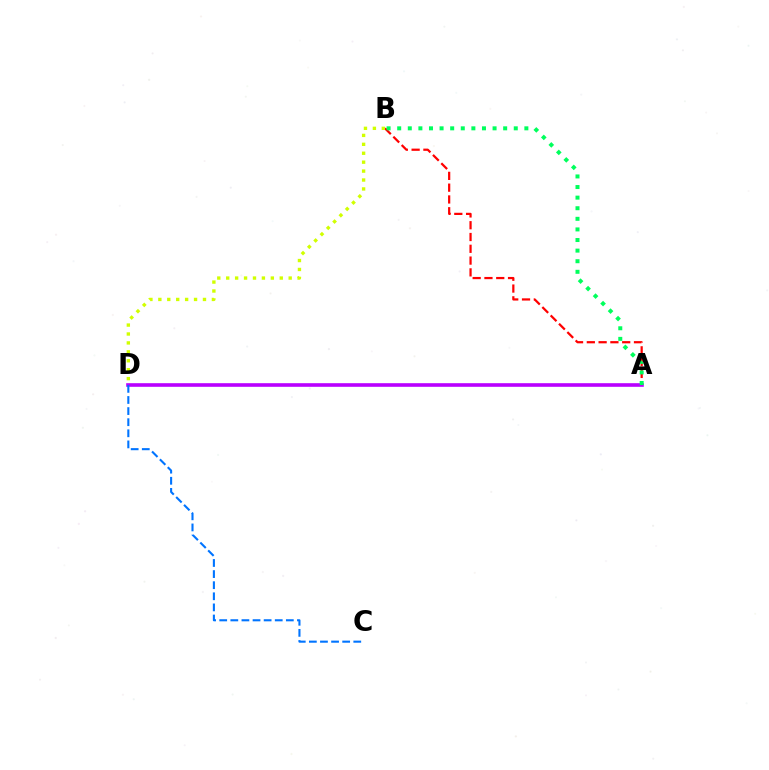{('A', 'D'): [{'color': '#b900ff', 'line_style': 'solid', 'thickness': 2.6}], ('A', 'B'): [{'color': '#ff0000', 'line_style': 'dashed', 'thickness': 1.6}, {'color': '#00ff5c', 'line_style': 'dotted', 'thickness': 2.88}], ('B', 'D'): [{'color': '#d1ff00', 'line_style': 'dotted', 'thickness': 2.42}], ('C', 'D'): [{'color': '#0074ff', 'line_style': 'dashed', 'thickness': 1.51}]}